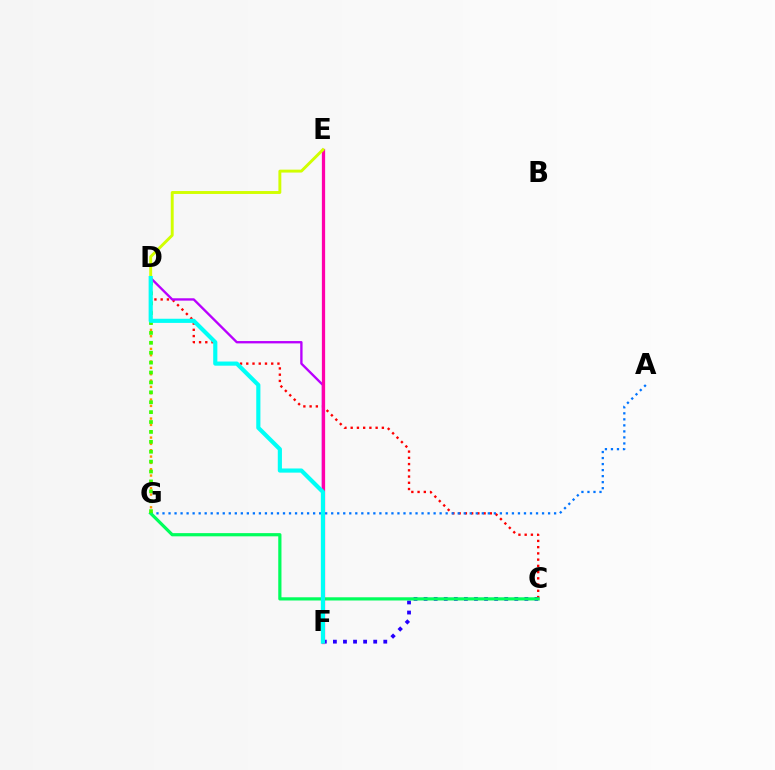{('C', 'D'): [{'color': '#ff0000', 'line_style': 'dotted', 'thickness': 1.69}], ('D', 'G'): [{'color': '#ff9400', 'line_style': 'dotted', 'thickness': 1.72}, {'color': '#3dff00', 'line_style': 'dotted', 'thickness': 2.69}], ('C', 'F'): [{'color': '#2500ff', 'line_style': 'dotted', 'thickness': 2.74}], ('A', 'G'): [{'color': '#0074ff', 'line_style': 'dotted', 'thickness': 1.64}], ('D', 'F'): [{'color': '#b900ff', 'line_style': 'solid', 'thickness': 1.69}, {'color': '#00fff6', 'line_style': 'solid', 'thickness': 2.99}], ('C', 'G'): [{'color': '#00ff5c', 'line_style': 'solid', 'thickness': 2.31}], ('E', 'F'): [{'color': '#ff00ac', 'line_style': 'solid', 'thickness': 2.34}], ('D', 'E'): [{'color': '#d1ff00', 'line_style': 'solid', 'thickness': 2.1}]}